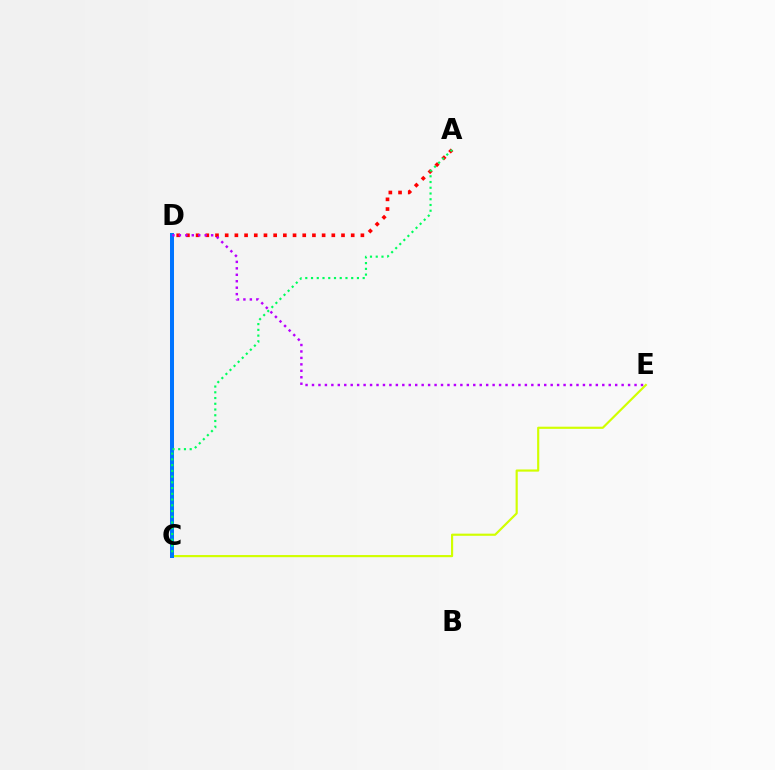{('C', 'E'): [{'color': '#d1ff00', 'line_style': 'solid', 'thickness': 1.56}], ('A', 'D'): [{'color': '#ff0000', 'line_style': 'dotted', 'thickness': 2.63}], ('C', 'D'): [{'color': '#0074ff', 'line_style': 'solid', 'thickness': 2.88}], ('A', 'C'): [{'color': '#00ff5c', 'line_style': 'dotted', 'thickness': 1.56}], ('D', 'E'): [{'color': '#b900ff', 'line_style': 'dotted', 'thickness': 1.75}]}